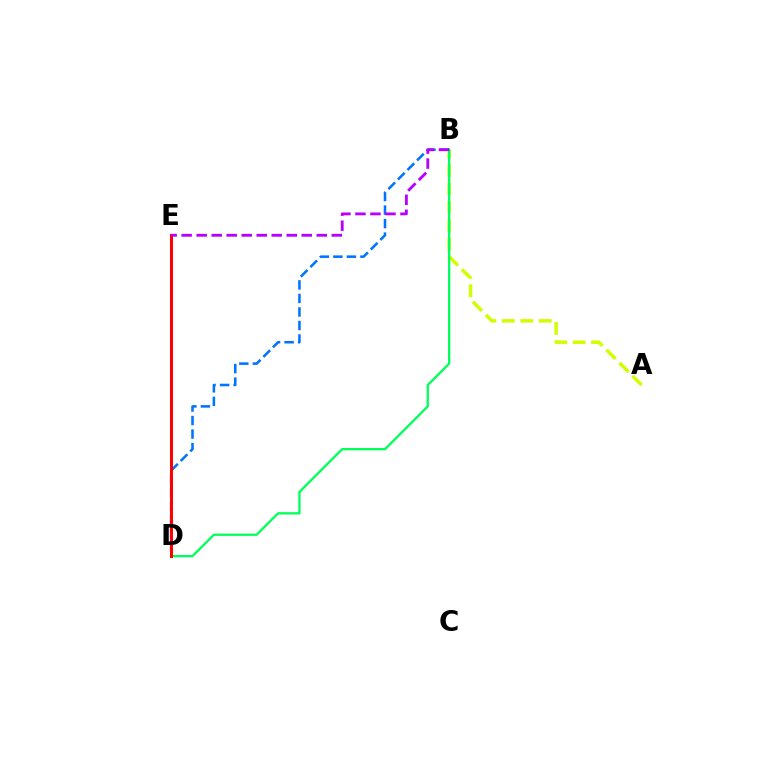{('A', 'B'): [{'color': '#d1ff00', 'line_style': 'dashed', 'thickness': 2.51}], ('B', 'D'): [{'color': '#00ff5c', 'line_style': 'solid', 'thickness': 1.66}, {'color': '#0074ff', 'line_style': 'dashed', 'thickness': 1.84}], ('D', 'E'): [{'color': '#ff0000', 'line_style': 'solid', 'thickness': 2.19}], ('B', 'E'): [{'color': '#b900ff', 'line_style': 'dashed', 'thickness': 2.04}]}